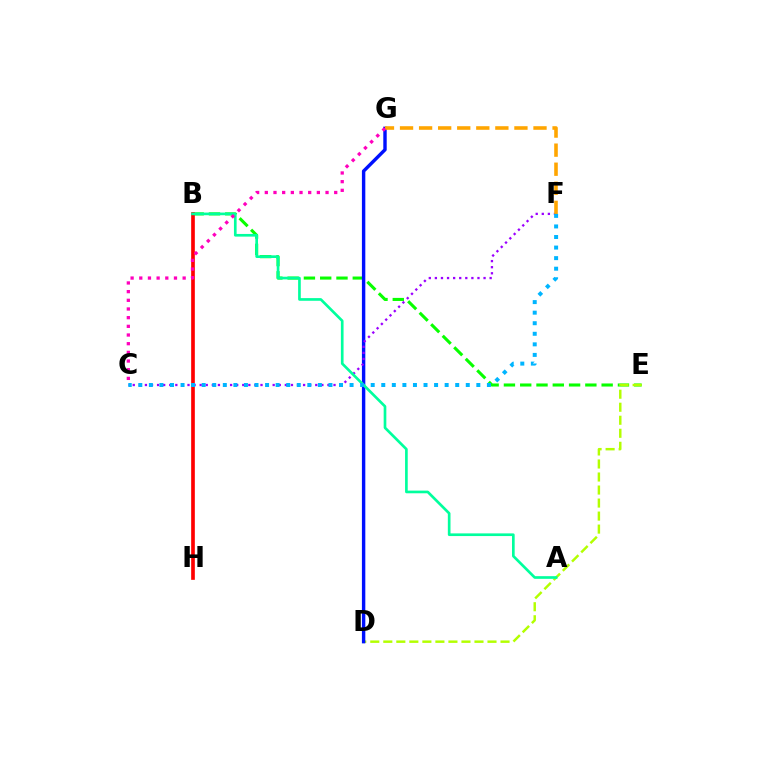{('B', 'E'): [{'color': '#08ff00', 'line_style': 'dashed', 'thickness': 2.21}], ('D', 'E'): [{'color': '#b3ff00', 'line_style': 'dashed', 'thickness': 1.77}], ('B', 'H'): [{'color': '#ff0000', 'line_style': 'solid', 'thickness': 2.64}], ('D', 'G'): [{'color': '#0010ff', 'line_style': 'solid', 'thickness': 2.45}], ('C', 'F'): [{'color': '#9b00ff', 'line_style': 'dotted', 'thickness': 1.65}, {'color': '#00b5ff', 'line_style': 'dotted', 'thickness': 2.87}], ('A', 'B'): [{'color': '#00ff9d', 'line_style': 'solid', 'thickness': 1.92}], ('F', 'G'): [{'color': '#ffa500', 'line_style': 'dashed', 'thickness': 2.59}], ('C', 'G'): [{'color': '#ff00bd', 'line_style': 'dotted', 'thickness': 2.36}]}